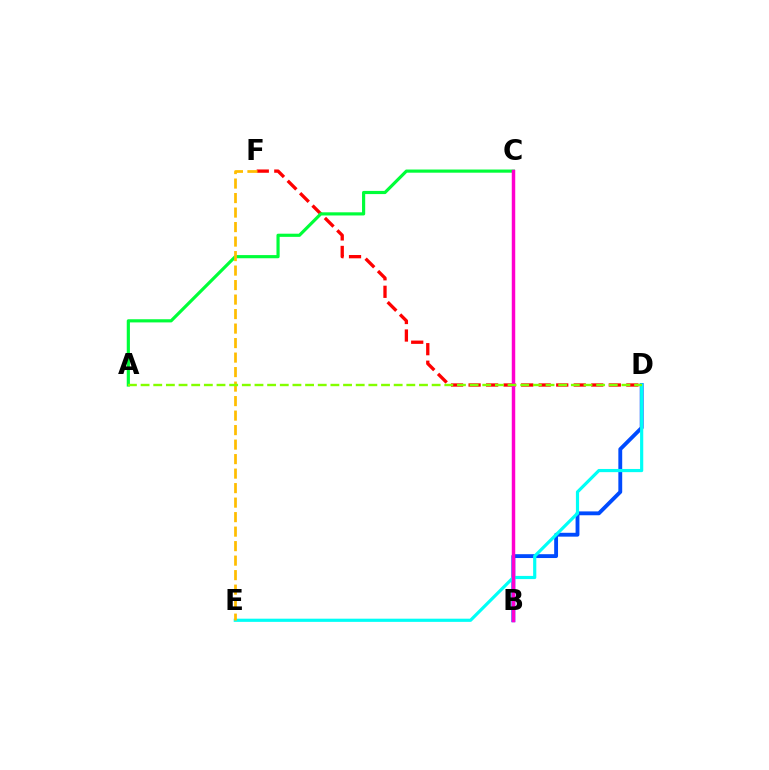{('D', 'F'): [{'color': '#ff0000', 'line_style': 'dashed', 'thickness': 2.38}], ('A', 'C'): [{'color': '#00ff39', 'line_style': 'solid', 'thickness': 2.28}], ('B', 'D'): [{'color': '#004bff', 'line_style': 'solid', 'thickness': 2.77}], ('B', 'C'): [{'color': '#7200ff', 'line_style': 'dashed', 'thickness': 2.06}, {'color': '#ff00cf', 'line_style': 'solid', 'thickness': 2.49}], ('D', 'E'): [{'color': '#00fff6', 'line_style': 'solid', 'thickness': 2.29}], ('E', 'F'): [{'color': '#ffbd00', 'line_style': 'dashed', 'thickness': 1.97}], ('A', 'D'): [{'color': '#84ff00', 'line_style': 'dashed', 'thickness': 1.72}]}